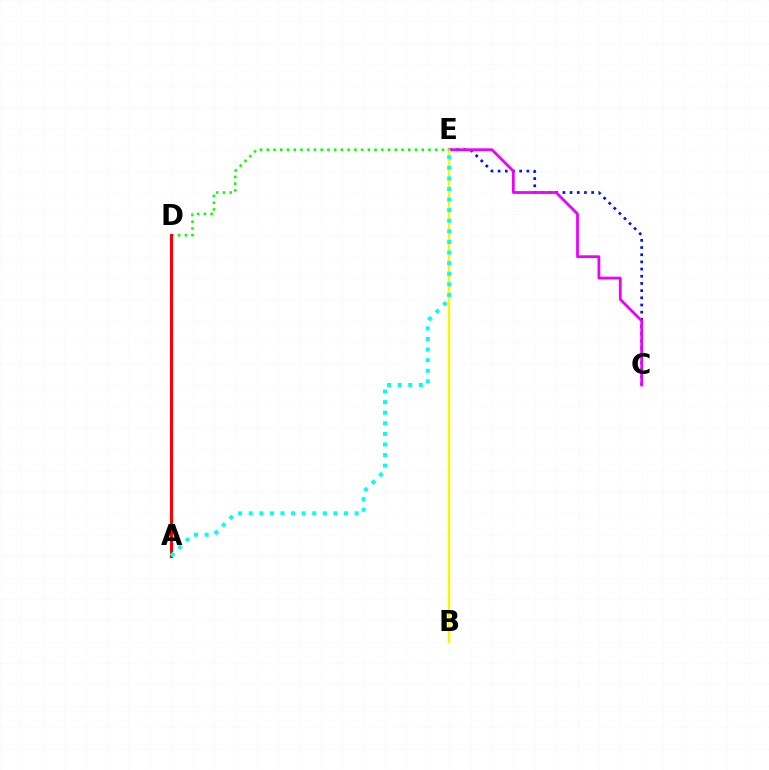{('C', 'E'): [{'color': '#0010ff', 'line_style': 'dotted', 'thickness': 1.95}, {'color': '#ee00ff', 'line_style': 'solid', 'thickness': 2.0}], ('B', 'E'): [{'color': '#fcf500', 'line_style': 'solid', 'thickness': 1.8}], ('D', 'E'): [{'color': '#08ff00', 'line_style': 'dotted', 'thickness': 1.83}], ('A', 'D'): [{'color': '#ff0000', 'line_style': 'solid', 'thickness': 2.22}], ('A', 'E'): [{'color': '#00fff6', 'line_style': 'dotted', 'thickness': 2.88}]}